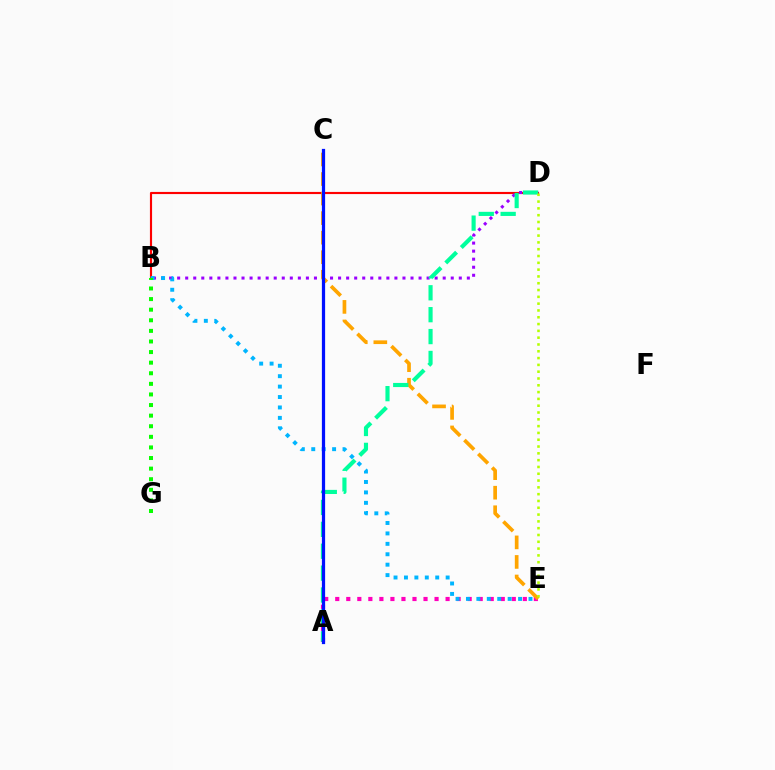{('A', 'E'): [{'color': '#ff00bd', 'line_style': 'dotted', 'thickness': 3.0}], ('B', 'D'): [{'color': '#ff0000', 'line_style': 'solid', 'thickness': 1.55}, {'color': '#9b00ff', 'line_style': 'dotted', 'thickness': 2.19}], ('C', 'E'): [{'color': '#ffa500', 'line_style': 'dashed', 'thickness': 2.66}], ('A', 'D'): [{'color': '#00ff9d', 'line_style': 'dashed', 'thickness': 2.97}], ('D', 'E'): [{'color': '#b3ff00', 'line_style': 'dotted', 'thickness': 1.85}], ('B', 'E'): [{'color': '#00b5ff', 'line_style': 'dotted', 'thickness': 2.83}], ('B', 'G'): [{'color': '#08ff00', 'line_style': 'dotted', 'thickness': 2.88}], ('A', 'C'): [{'color': '#0010ff', 'line_style': 'solid', 'thickness': 2.33}]}